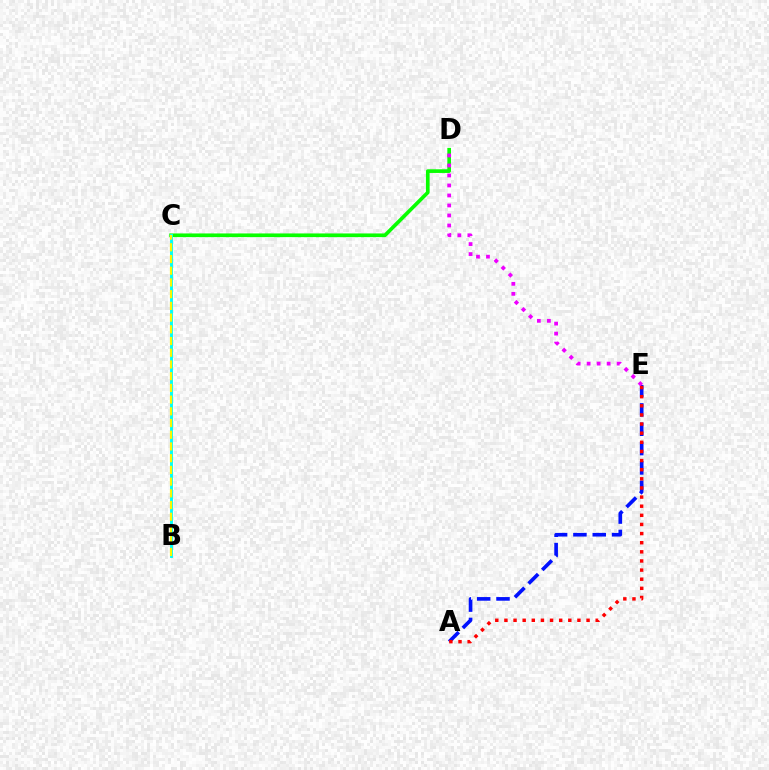{('A', 'E'): [{'color': '#0010ff', 'line_style': 'dashed', 'thickness': 2.63}, {'color': '#ff0000', 'line_style': 'dotted', 'thickness': 2.48}], ('C', 'D'): [{'color': '#08ff00', 'line_style': 'solid', 'thickness': 2.64}], ('D', 'E'): [{'color': '#ee00ff', 'line_style': 'dotted', 'thickness': 2.72}], ('B', 'C'): [{'color': '#00fff6', 'line_style': 'solid', 'thickness': 2.08}, {'color': '#fcf500', 'line_style': 'dashed', 'thickness': 1.59}]}